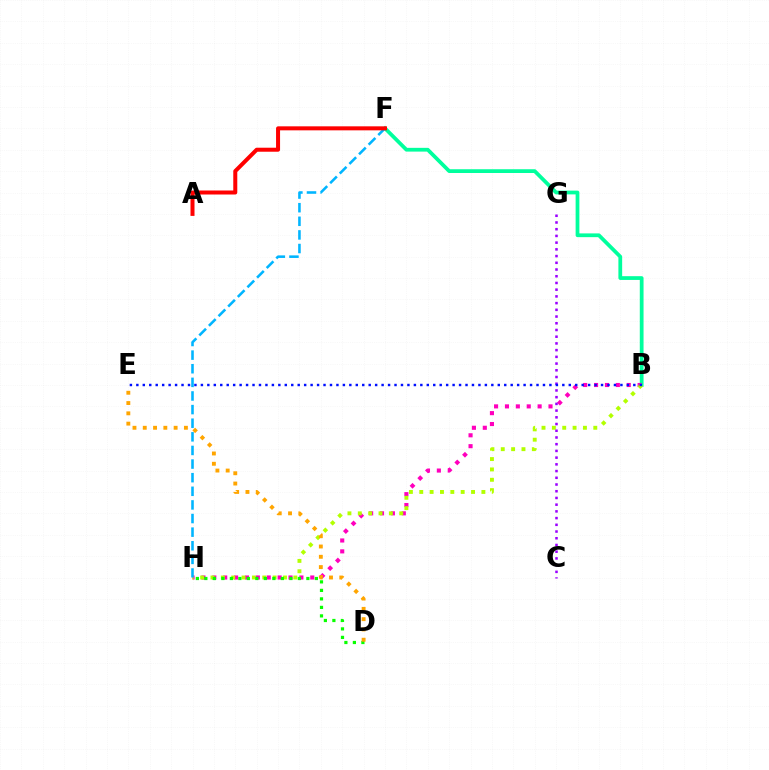{('B', 'F'): [{'color': '#00ff9d', 'line_style': 'solid', 'thickness': 2.71}], ('B', 'H'): [{'color': '#ff00bd', 'line_style': 'dotted', 'thickness': 2.96}, {'color': '#b3ff00', 'line_style': 'dotted', 'thickness': 2.81}], ('D', 'H'): [{'color': '#08ff00', 'line_style': 'dotted', 'thickness': 2.31}], ('F', 'H'): [{'color': '#00b5ff', 'line_style': 'dashed', 'thickness': 1.85}], ('C', 'G'): [{'color': '#9b00ff', 'line_style': 'dotted', 'thickness': 1.83}], ('A', 'F'): [{'color': '#ff0000', 'line_style': 'solid', 'thickness': 2.89}], ('B', 'E'): [{'color': '#0010ff', 'line_style': 'dotted', 'thickness': 1.75}], ('D', 'E'): [{'color': '#ffa500', 'line_style': 'dotted', 'thickness': 2.8}]}